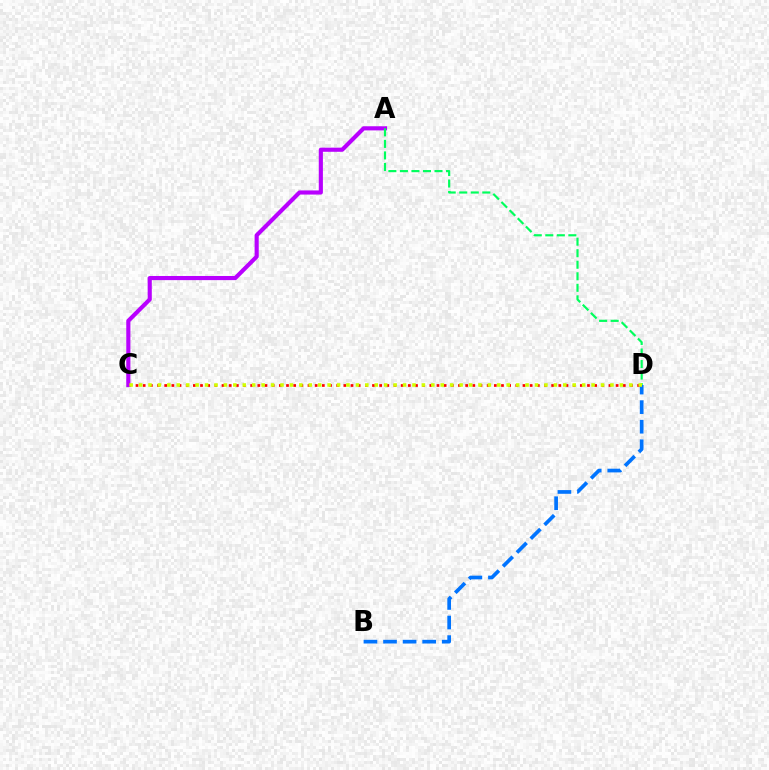{('C', 'D'): [{'color': '#ff0000', 'line_style': 'dotted', 'thickness': 1.95}, {'color': '#d1ff00', 'line_style': 'dotted', 'thickness': 2.56}], ('A', 'C'): [{'color': '#b900ff', 'line_style': 'solid', 'thickness': 2.97}], ('A', 'D'): [{'color': '#00ff5c', 'line_style': 'dashed', 'thickness': 1.57}], ('B', 'D'): [{'color': '#0074ff', 'line_style': 'dashed', 'thickness': 2.66}]}